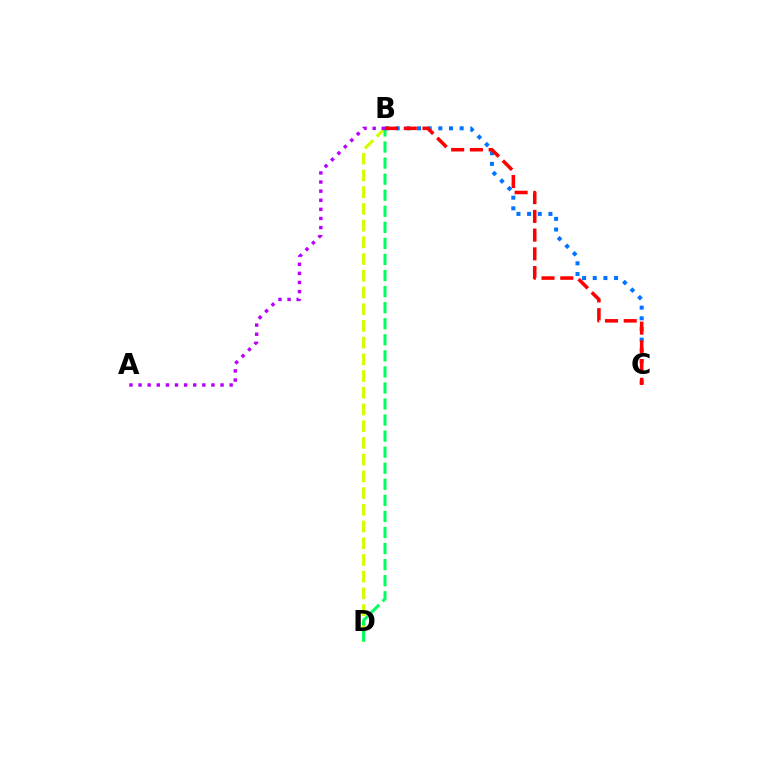{('B', 'D'): [{'color': '#d1ff00', 'line_style': 'dashed', 'thickness': 2.27}, {'color': '#00ff5c', 'line_style': 'dashed', 'thickness': 2.18}], ('B', 'C'): [{'color': '#0074ff', 'line_style': 'dotted', 'thickness': 2.9}, {'color': '#ff0000', 'line_style': 'dashed', 'thickness': 2.55}], ('A', 'B'): [{'color': '#b900ff', 'line_style': 'dotted', 'thickness': 2.47}]}